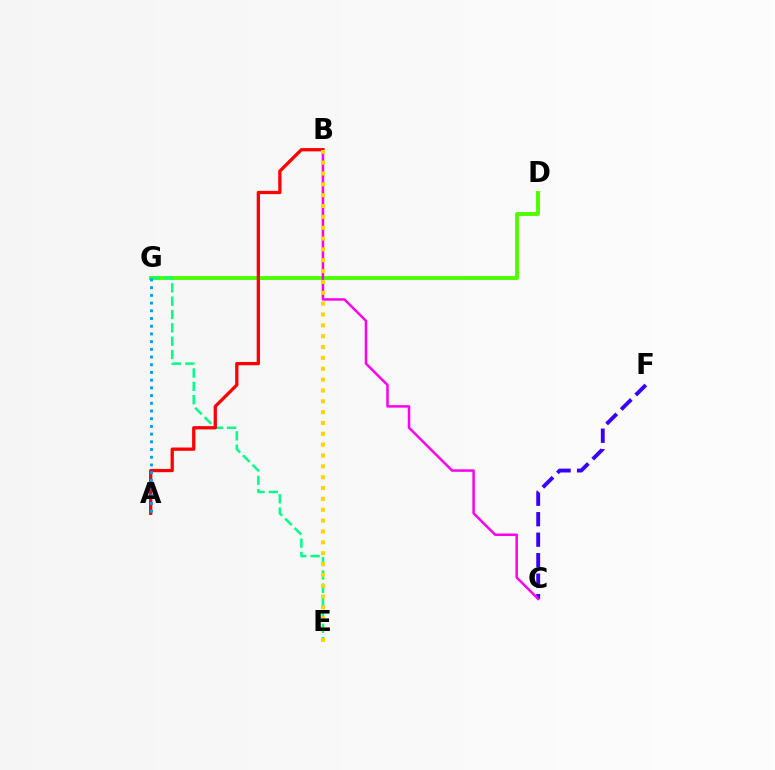{('D', 'G'): [{'color': '#4fff00', 'line_style': 'solid', 'thickness': 2.81}], ('C', 'F'): [{'color': '#3700ff', 'line_style': 'dashed', 'thickness': 2.78}], ('E', 'G'): [{'color': '#00ff86', 'line_style': 'dashed', 'thickness': 1.81}], ('B', 'C'): [{'color': '#ff00ed', 'line_style': 'solid', 'thickness': 1.8}], ('A', 'B'): [{'color': '#ff0000', 'line_style': 'solid', 'thickness': 2.36}], ('B', 'E'): [{'color': '#ffd500', 'line_style': 'dotted', 'thickness': 2.95}], ('A', 'G'): [{'color': '#009eff', 'line_style': 'dotted', 'thickness': 2.09}]}